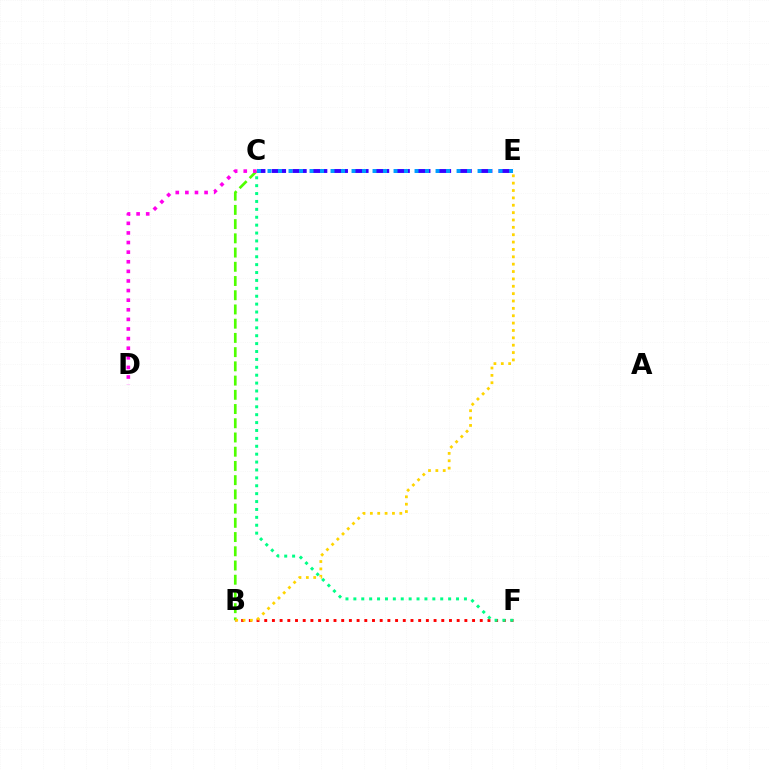{('B', 'F'): [{'color': '#ff0000', 'line_style': 'dotted', 'thickness': 2.09}], ('B', 'C'): [{'color': '#4fff00', 'line_style': 'dashed', 'thickness': 1.93}], ('C', 'F'): [{'color': '#00ff86', 'line_style': 'dotted', 'thickness': 2.15}], ('C', 'E'): [{'color': '#3700ff', 'line_style': 'dashed', 'thickness': 2.8}, {'color': '#009eff', 'line_style': 'dotted', 'thickness': 2.85}], ('C', 'D'): [{'color': '#ff00ed', 'line_style': 'dotted', 'thickness': 2.61}], ('B', 'E'): [{'color': '#ffd500', 'line_style': 'dotted', 'thickness': 2.0}]}